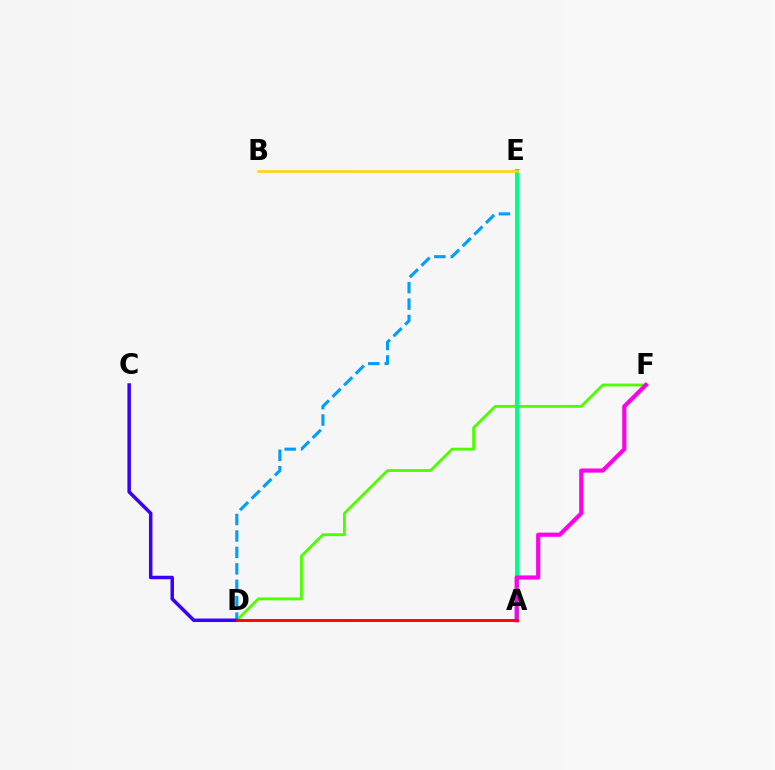{('D', 'E'): [{'color': '#009eff', 'line_style': 'dashed', 'thickness': 2.23}], ('D', 'F'): [{'color': '#4fff00', 'line_style': 'solid', 'thickness': 2.06}], ('C', 'D'): [{'color': '#3700ff', 'line_style': 'solid', 'thickness': 2.52}], ('A', 'E'): [{'color': '#00ff86', 'line_style': 'solid', 'thickness': 2.89}], ('B', 'E'): [{'color': '#ffd500', 'line_style': 'solid', 'thickness': 1.82}], ('A', 'F'): [{'color': '#ff00ed', 'line_style': 'solid', 'thickness': 2.99}], ('A', 'D'): [{'color': '#ff0000', 'line_style': 'solid', 'thickness': 2.08}]}